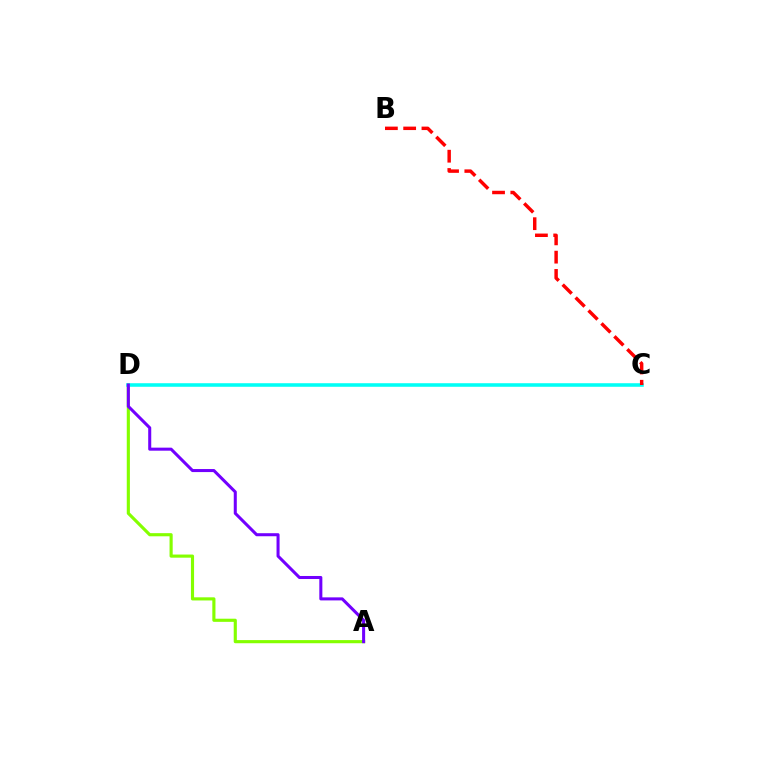{('A', 'D'): [{'color': '#84ff00', 'line_style': 'solid', 'thickness': 2.26}, {'color': '#7200ff', 'line_style': 'solid', 'thickness': 2.19}], ('C', 'D'): [{'color': '#00fff6', 'line_style': 'solid', 'thickness': 2.56}], ('B', 'C'): [{'color': '#ff0000', 'line_style': 'dashed', 'thickness': 2.48}]}